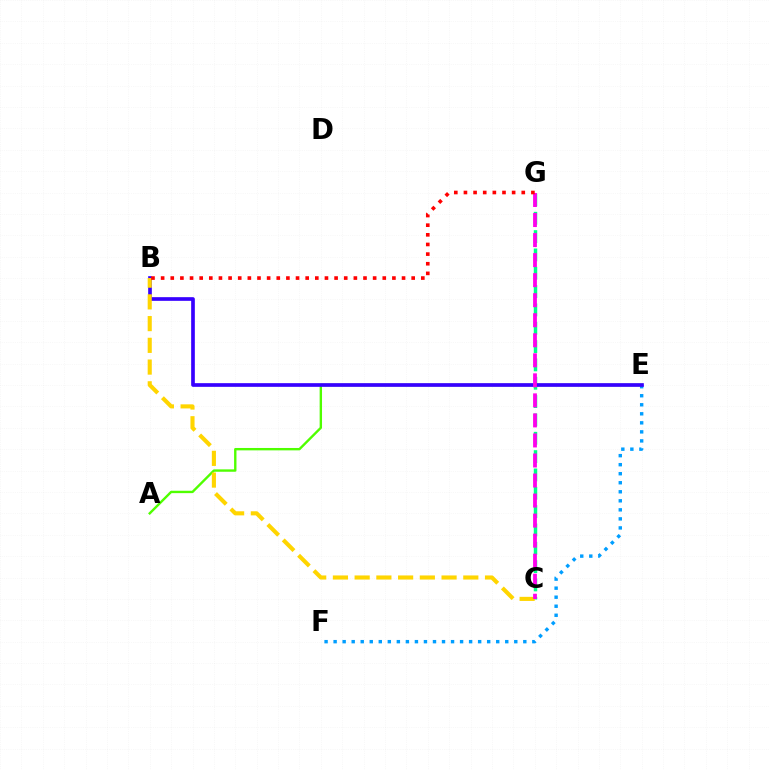{('C', 'G'): [{'color': '#00ff86', 'line_style': 'dashed', 'thickness': 2.49}, {'color': '#ff00ed', 'line_style': 'dashed', 'thickness': 2.72}], ('E', 'F'): [{'color': '#009eff', 'line_style': 'dotted', 'thickness': 2.45}], ('A', 'E'): [{'color': '#4fff00', 'line_style': 'solid', 'thickness': 1.72}], ('B', 'E'): [{'color': '#3700ff', 'line_style': 'solid', 'thickness': 2.64}], ('B', 'C'): [{'color': '#ffd500', 'line_style': 'dashed', 'thickness': 2.95}], ('B', 'G'): [{'color': '#ff0000', 'line_style': 'dotted', 'thickness': 2.62}]}